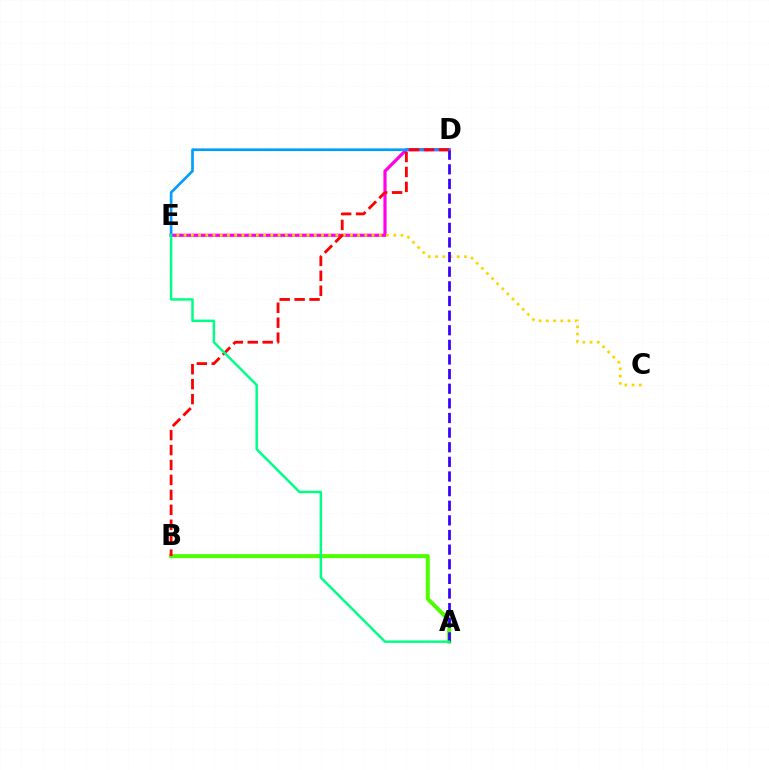{('D', 'E'): [{'color': '#ff00ed', 'line_style': 'solid', 'thickness': 2.3}, {'color': '#009eff', 'line_style': 'solid', 'thickness': 1.92}], ('A', 'B'): [{'color': '#4fff00', 'line_style': 'solid', 'thickness': 2.89}], ('C', 'E'): [{'color': '#ffd500', 'line_style': 'dotted', 'thickness': 1.96}], ('A', 'D'): [{'color': '#3700ff', 'line_style': 'dashed', 'thickness': 1.99}], ('B', 'D'): [{'color': '#ff0000', 'line_style': 'dashed', 'thickness': 2.03}], ('A', 'E'): [{'color': '#00ff86', 'line_style': 'solid', 'thickness': 1.79}]}